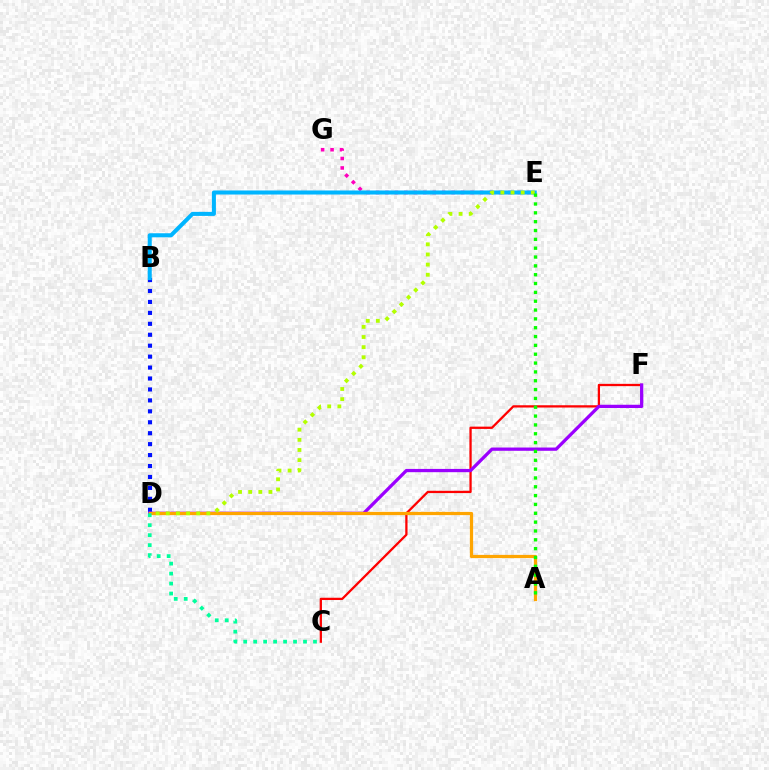{('E', 'G'): [{'color': '#ff00bd', 'line_style': 'dotted', 'thickness': 2.57}], ('C', 'F'): [{'color': '#ff0000', 'line_style': 'solid', 'thickness': 1.64}], ('B', 'D'): [{'color': '#0010ff', 'line_style': 'dotted', 'thickness': 2.97}], ('D', 'F'): [{'color': '#9b00ff', 'line_style': 'solid', 'thickness': 2.35}], ('A', 'D'): [{'color': '#ffa500', 'line_style': 'solid', 'thickness': 2.33}], ('B', 'E'): [{'color': '#00b5ff', 'line_style': 'solid', 'thickness': 2.91}], ('C', 'D'): [{'color': '#00ff9d', 'line_style': 'dotted', 'thickness': 2.71}], ('D', 'E'): [{'color': '#b3ff00', 'line_style': 'dotted', 'thickness': 2.75}], ('A', 'E'): [{'color': '#08ff00', 'line_style': 'dotted', 'thickness': 2.4}]}